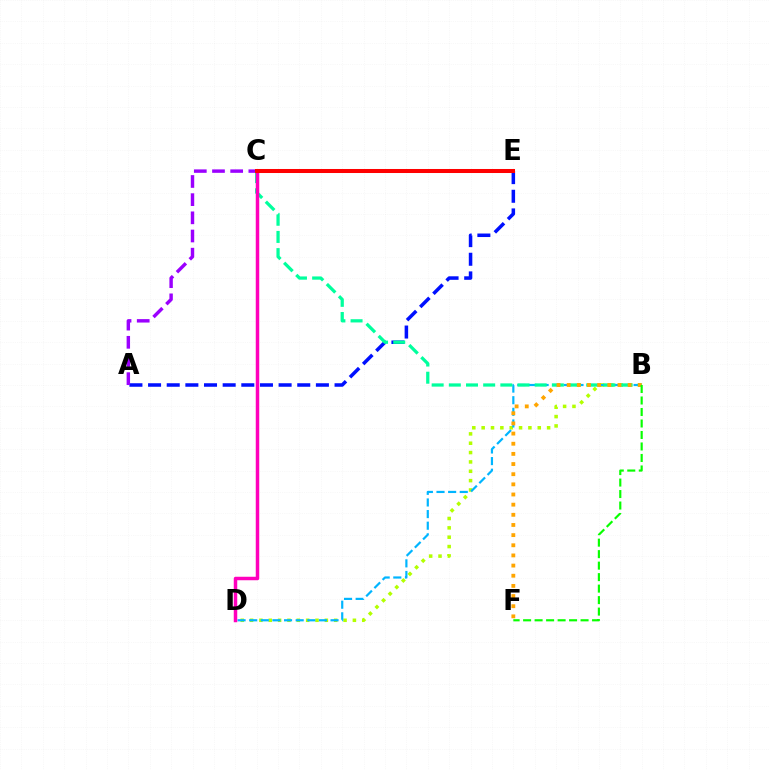{('B', 'D'): [{'color': '#b3ff00', 'line_style': 'dotted', 'thickness': 2.54}, {'color': '#00b5ff', 'line_style': 'dashed', 'thickness': 1.58}], ('A', 'E'): [{'color': '#0010ff', 'line_style': 'dashed', 'thickness': 2.53}], ('B', 'C'): [{'color': '#00ff9d', 'line_style': 'dashed', 'thickness': 2.33}], ('A', 'C'): [{'color': '#9b00ff', 'line_style': 'dashed', 'thickness': 2.47}], ('B', 'F'): [{'color': '#ffa500', 'line_style': 'dotted', 'thickness': 2.76}, {'color': '#08ff00', 'line_style': 'dashed', 'thickness': 1.56}], ('C', 'D'): [{'color': '#ff00bd', 'line_style': 'solid', 'thickness': 2.51}], ('C', 'E'): [{'color': '#ff0000', 'line_style': 'solid', 'thickness': 2.9}]}